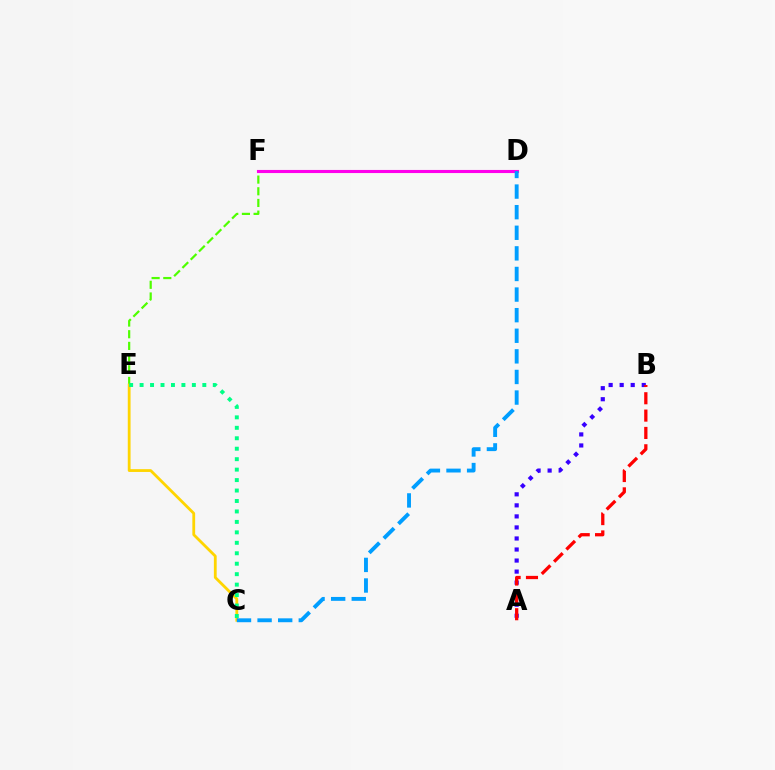{('A', 'B'): [{'color': '#3700ff', 'line_style': 'dotted', 'thickness': 3.0}, {'color': '#ff0000', 'line_style': 'dashed', 'thickness': 2.36}], ('E', 'F'): [{'color': '#4fff00', 'line_style': 'dashed', 'thickness': 1.59}], ('C', 'E'): [{'color': '#ffd500', 'line_style': 'solid', 'thickness': 2.01}, {'color': '#00ff86', 'line_style': 'dotted', 'thickness': 2.84}], ('D', 'F'): [{'color': '#ff00ed', 'line_style': 'solid', 'thickness': 2.23}], ('C', 'D'): [{'color': '#009eff', 'line_style': 'dashed', 'thickness': 2.8}]}